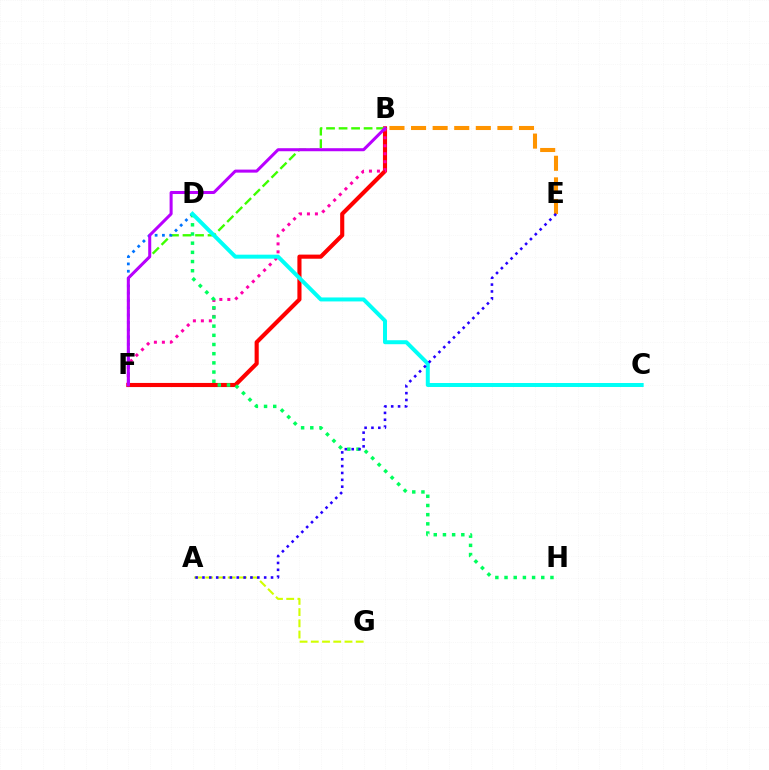{('B', 'F'): [{'color': '#ff0000', 'line_style': 'solid', 'thickness': 2.97}, {'color': '#ff00ac', 'line_style': 'dotted', 'thickness': 2.17}, {'color': '#3dff00', 'line_style': 'dashed', 'thickness': 1.7}, {'color': '#b900ff', 'line_style': 'solid', 'thickness': 2.18}], ('A', 'G'): [{'color': '#d1ff00', 'line_style': 'dashed', 'thickness': 1.53}], ('D', 'F'): [{'color': '#0074ff', 'line_style': 'dotted', 'thickness': 1.99}], ('D', 'H'): [{'color': '#00ff5c', 'line_style': 'dotted', 'thickness': 2.49}], ('C', 'D'): [{'color': '#00fff6', 'line_style': 'solid', 'thickness': 2.86}], ('B', 'E'): [{'color': '#ff9400', 'line_style': 'dashed', 'thickness': 2.93}], ('A', 'E'): [{'color': '#2500ff', 'line_style': 'dotted', 'thickness': 1.86}]}